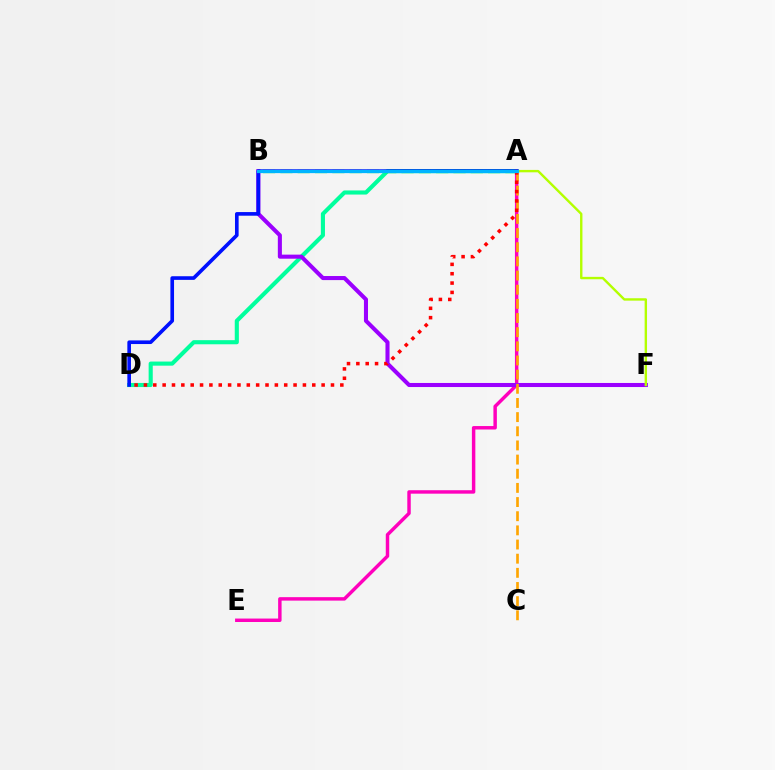{('A', 'D'): [{'color': '#00ff9d', 'line_style': 'solid', 'thickness': 2.96}, {'color': '#0010ff', 'line_style': 'solid', 'thickness': 2.62}, {'color': '#ff0000', 'line_style': 'dotted', 'thickness': 2.54}], ('A', 'E'): [{'color': '#ff00bd', 'line_style': 'solid', 'thickness': 2.49}], ('A', 'B'): [{'color': '#08ff00', 'line_style': 'dashed', 'thickness': 2.35}, {'color': '#00b5ff', 'line_style': 'solid', 'thickness': 2.33}], ('B', 'F'): [{'color': '#9b00ff', 'line_style': 'solid', 'thickness': 2.93}], ('A', 'C'): [{'color': '#ffa500', 'line_style': 'dashed', 'thickness': 1.92}], ('A', 'F'): [{'color': '#b3ff00', 'line_style': 'solid', 'thickness': 1.72}]}